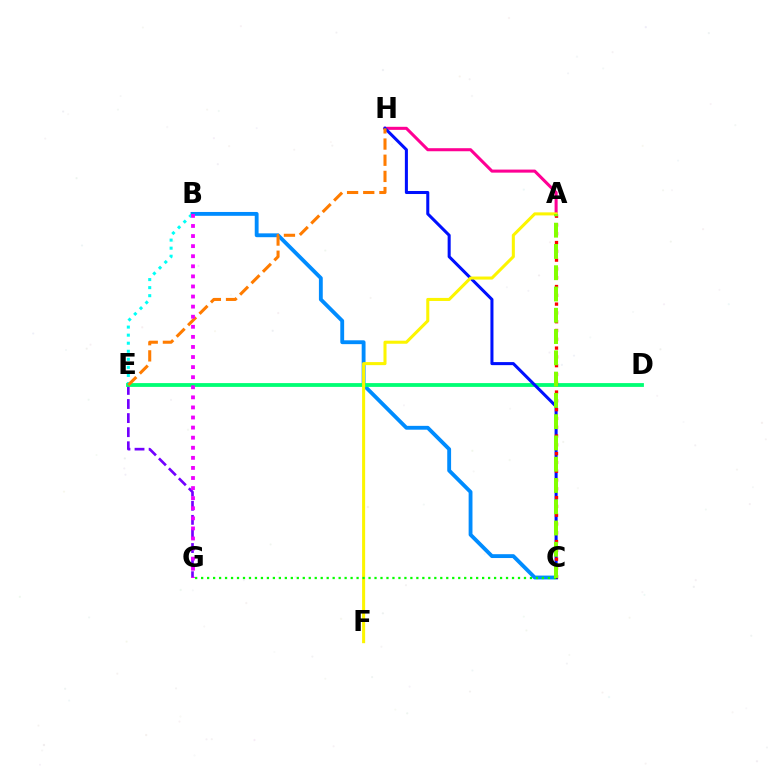{('A', 'H'): [{'color': '#ff0094', 'line_style': 'solid', 'thickness': 2.2}], ('B', 'C'): [{'color': '#008cff', 'line_style': 'solid', 'thickness': 2.77}], ('B', 'E'): [{'color': '#00fff6', 'line_style': 'dotted', 'thickness': 2.19}], ('E', 'G'): [{'color': '#7200ff', 'line_style': 'dashed', 'thickness': 1.91}], ('D', 'E'): [{'color': '#00ff74', 'line_style': 'solid', 'thickness': 2.74}], ('C', 'H'): [{'color': '#0010ff', 'line_style': 'solid', 'thickness': 2.19}], ('A', 'F'): [{'color': '#fcf500', 'line_style': 'solid', 'thickness': 2.19}], ('A', 'C'): [{'color': '#ff0000', 'line_style': 'dotted', 'thickness': 2.39}, {'color': '#84ff00', 'line_style': 'dashed', 'thickness': 2.89}], ('C', 'G'): [{'color': '#08ff00', 'line_style': 'dotted', 'thickness': 1.62}], ('E', 'H'): [{'color': '#ff7c00', 'line_style': 'dashed', 'thickness': 2.2}], ('B', 'G'): [{'color': '#ee00ff', 'line_style': 'dotted', 'thickness': 2.74}]}